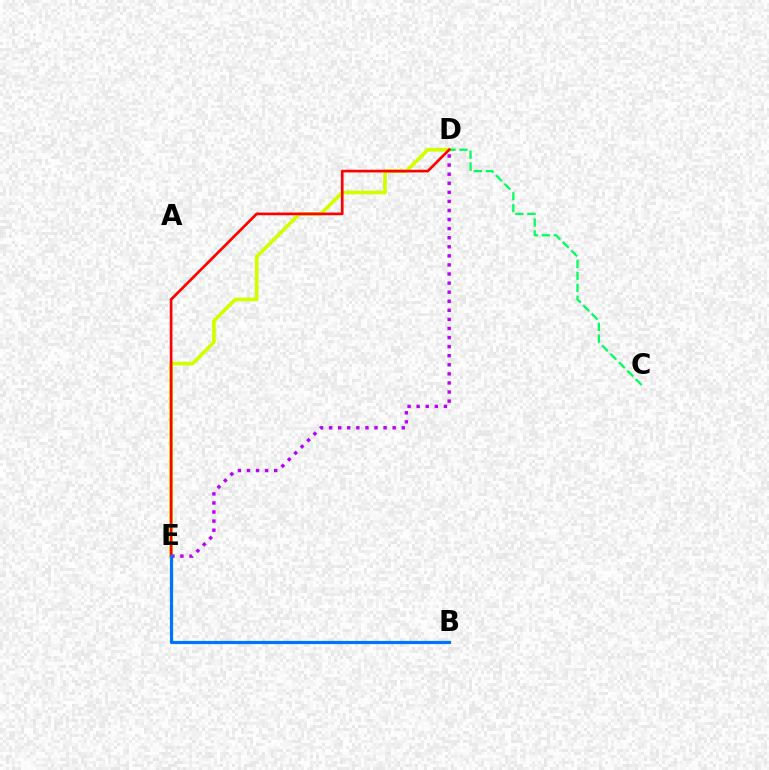{('D', 'E'): [{'color': '#d1ff00', 'line_style': 'solid', 'thickness': 2.64}, {'color': '#b900ff', 'line_style': 'dotted', 'thickness': 2.47}, {'color': '#ff0000', 'line_style': 'solid', 'thickness': 1.93}], ('C', 'D'): [{'color': '#00ff5c', 'line_style': 'dashed', 'thickness': 1.62}], ('B', 'E'): [{'color': '#0074ff', 'line_style': 'solid', 'thickness': 2.3}]}